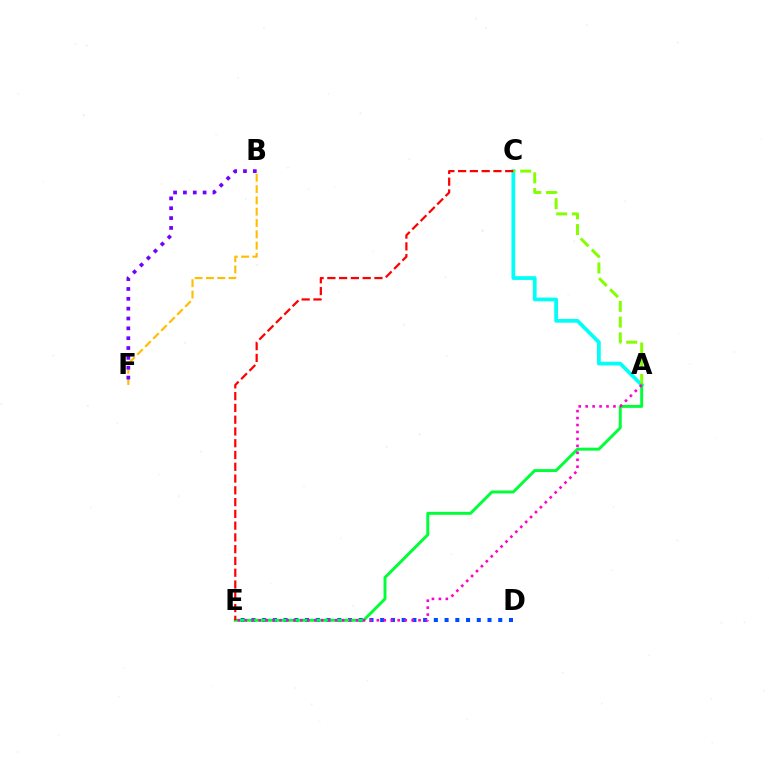{('A', 'C'): [{'color': '#00fff6', 'line_style': 'solid', 'thickness': 2.7}, {'color': '#84ff00', 'line_style': 'dashed', 'thickness': 2.14}], ('D', 'E'): [{'color': '#004bff', 'line_style': 'dotted', 'thickness': 2.92}], ('B', 'F'): [{'color': '#ffbd00', 'line_style': 'dashed', 'thickness': 1.54}, {'color': '#7200ff', 'line_style': 'dotted', 'thickness': 2.67}], ('A', 'E'): [{'color': '#00ff39', 'line_style': 'solid', 'thickness': 2.13}, {'color': '#ff00cf', 'line_style': 'dotted', 'thickness': 1.89}], ('C', 'E'): [{'color': '#ff0000', 'line_style': 'dashed', 'thickness': 1.6}]}